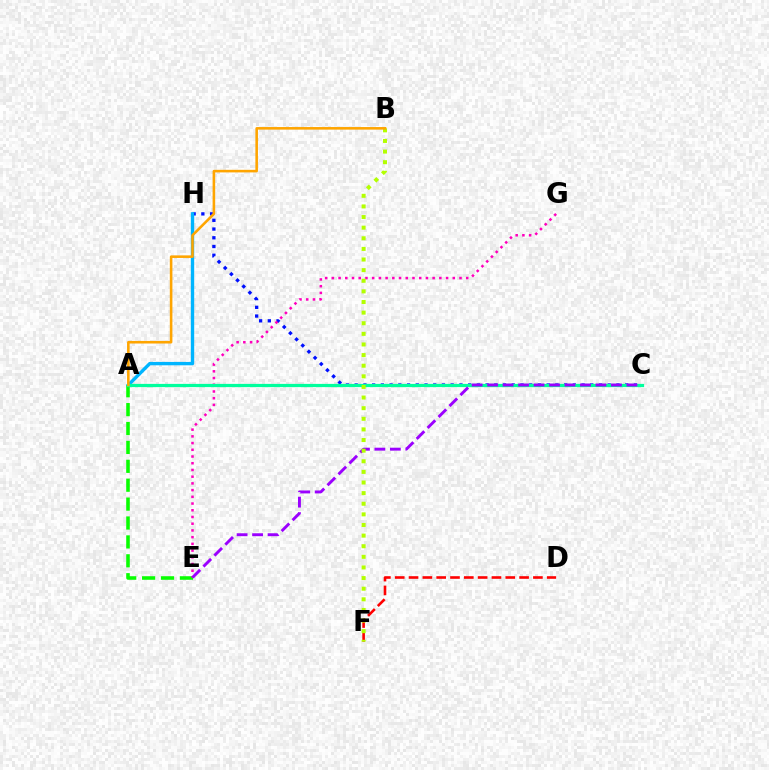{('C', 'H'): [{'color': '#0010ff', 'line_style': 'dotted', 'thickness': 2.37}], ('A', 'E'): [{'color': '#08ff00', 'line_style': 'dashed', 'thickness': 2.57}], ('D', 'F'): [{'color': '#ff0000', 'line_style': 'dashed', 'thickness': 1.88}], ('E', 'G'): [{'color': '#ff00bd', 'line_style': 'dotted', 'thickness': 1.83}], ('A', 'H'): [{'color': '#00b5ff', 'line_style': 'solid', 'thickness': 2.42}], ('A', 'C'): [{'color': '#00ff9d', 'line_style': 'solid', 'thickness': 2.32}], ('C', 'E'): [{'color': '#9b00ff', 'line_style': 'dashed', 'thickness': 2.1}], ('B', 'F'): [{'color': '#b3ff00', 'line_style': 'dotted', 'thickness': 2.89}], ('A', 'B'): [{'color': '#ffa500', 'line_style': 'solid', 'thickness': 1.86}]}